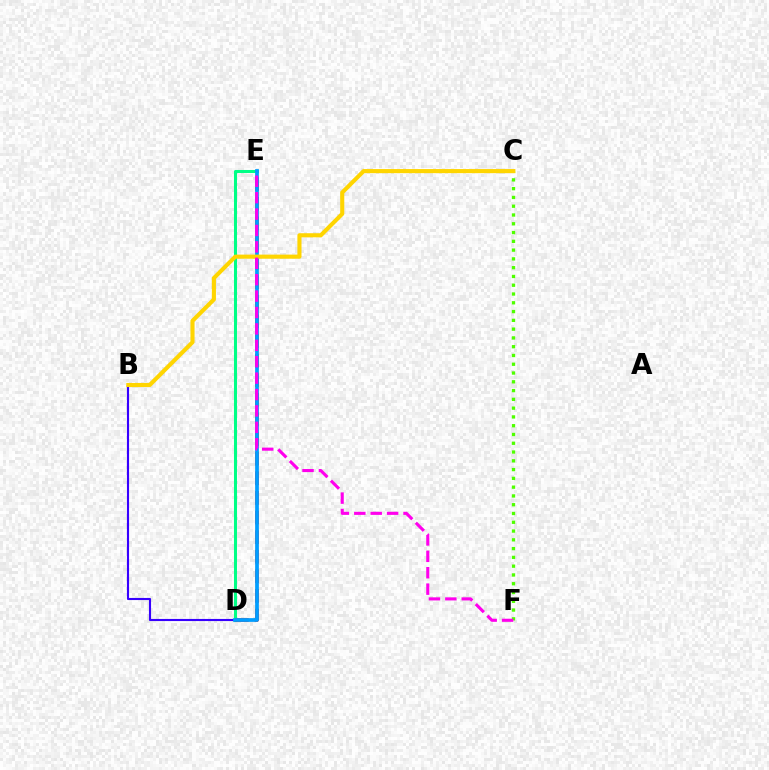{('C', 'F'): [{'color': '#4fff00', 'line_style': 'dotted', 'thickness': 2.39}], ('B', 'D'): [{'color': '#3700ff', 'line_style': 'solid', 'thickness': 1.53}], ('D', 'E'): [{'color': '#00ff86', 'line_style': 'solid', 'thickness': 2.19}, {'color': '#ff0000', 'line_style': 'dashed', 'thickness': 2.66}, {'color': '#009eff', 'line_style': 'solid', 'thickness': 2.69}], ('B', 'C'): [{'color': '#ffd500', 'line_style': 'solid', 'thickness': 2.96}], ('E', 'F'): [{'color': '#ff00ed', 'line_style': 'dashed', 'thickness': 2.23}]}